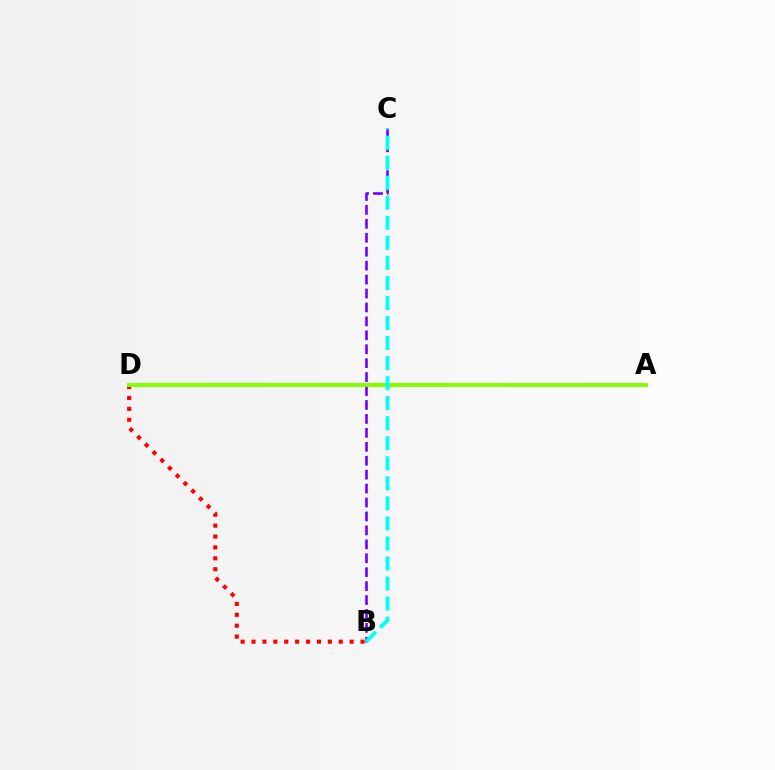{('B', 'C'): [{'color': '#7200ff', 'line_style': 'dashed', 'thickness': 1.89}, {'color': '#00fff6', 'line_style': 'dashed', 'thickness': 2.72}], ('B', 'D'): [{'color': '#ff0000', 'line_style': 'dotted', 'thickness': 2.96}], ('A', 'D'): [{'color': '#84ff00', 'line_style': 'solid', 'thickness': 2.85}]}